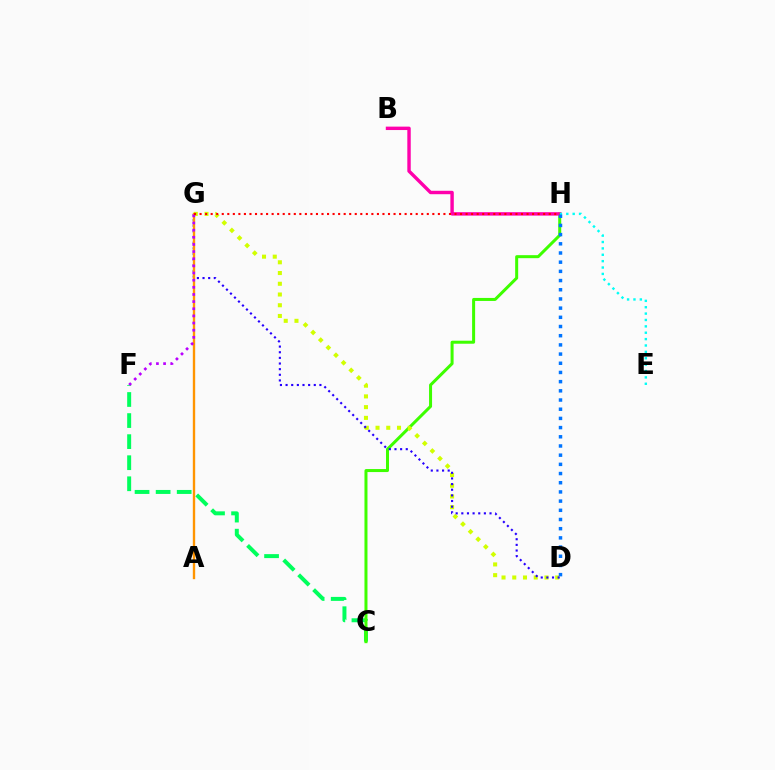{('C', 'F'): [{'color': '#00ff5c', 'line_style': 'dashed', 'thickness': 2.86}], ('C', 'H'): [{'color': '#3dff00', 'line_style': 'solid', 'thickness': 2.17}], ('D', 'G'): [{'color': '#d1ff00', 'line_style': 'dotted', 'thickness': 2.92}, {'color': '#2500ff', 'line_style': 'dotted', 'thickness': 1.53}], ('B', 'H'): [{'color': '#ff00ac', 'line_style': 'solid', 'thickness': 2.46}], ('A', 'G'): [{'color': '#ff9400', 'line_style': 'solid', 'thickness': 1.7}], ('F', 'G'): [{'color': '#b900ff', 'line_style': 'dotted', 'thickness': 1.94}], ('E', 'H'): [{'color': '#00fff6', 'line_style': 'dotted', 'thickness': 1.73}], ('D', 'H'): [{'color': '#0074ff', 'line_style': 'dotted', 'thickness': 2.5}], ('G', 'H'): [{'color': '#ff0000', 'line_style': 'dotted', 'thickness': 1.51}]}